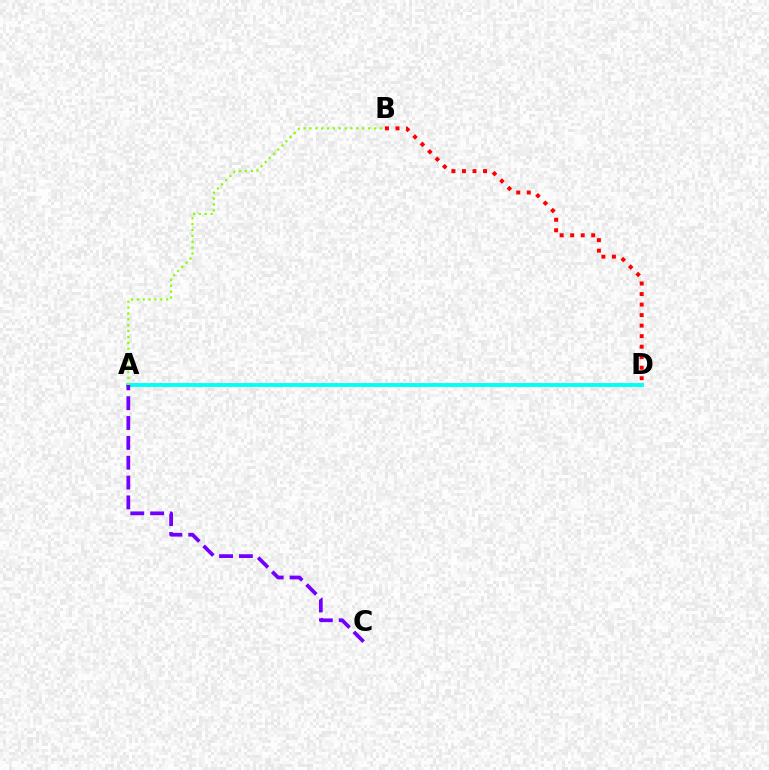{('A', 'D'): [{'color': '#00fff6', 'line_style': 'solid', 'thickness': 2.79}], ('B', 'D'): [{'color': '#ff0000', 'line_style': 'dotted', 'thickness': 2.86}], ('A', 'C'): [{'color': '#7200ff', 'line_style': 'dashed', 'thickness': 2.7}], ('A', 'B'): [{'color': '#84ff00', 'line_style': 'dotted', 'thickness': 1.6}]}